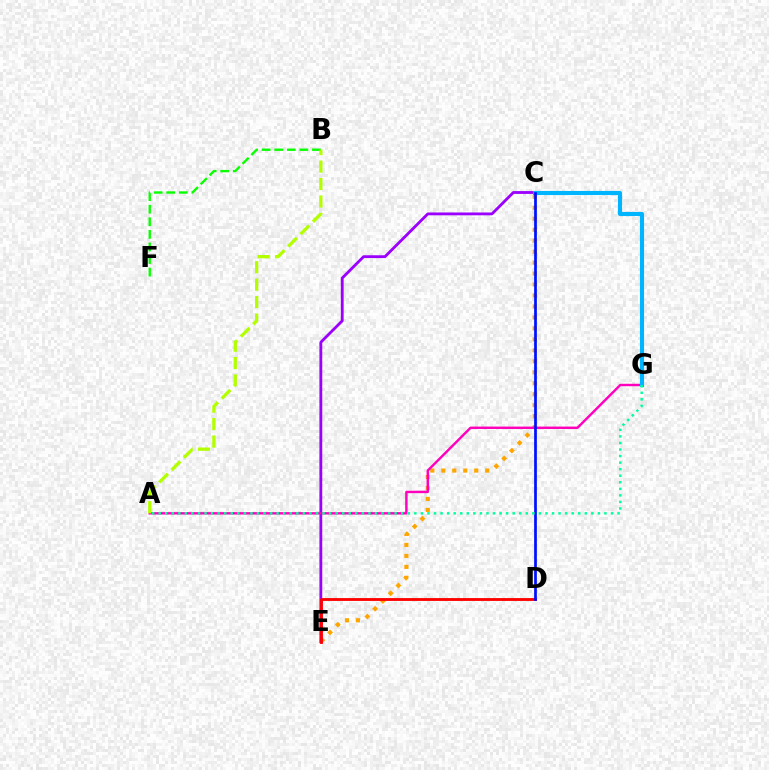{('C', 'E'): [{'color': '#ffa500', 'line_style': 'dotted', 'thickness': 2.98}, {'color': '#9b00ff', 'line_style': 'solid', 'thickness': 2.04}], ('B', 'F'): [{'color': '#08ff00', 'line_style': 'dashed', 'thickness': 1.71}], ('D', 'E'): [{'color': '#ff0000', 'line_style': 'solid', 'thickness': 2.05}], ('A', 'G'): [{'color': '#ff00bd', 'line_style': 'solid', 'thickness': 1.74}, {'color': '#00ff9d', 'line_style': 'dotted', 'thickness': 1.78}], ('A', 'B'): [{'color': '#b3ff00', 'line_style': 'dashed', 'thickness': 2.37}], ('C', 'G'): [{'color': '#00b5ff', 'line_style': 'solid', 'thickness': 2.96}], ('C', 'D'): [{'color': '#0010ff', 'line_style': 'solid', 'thickness': 1.96}]}